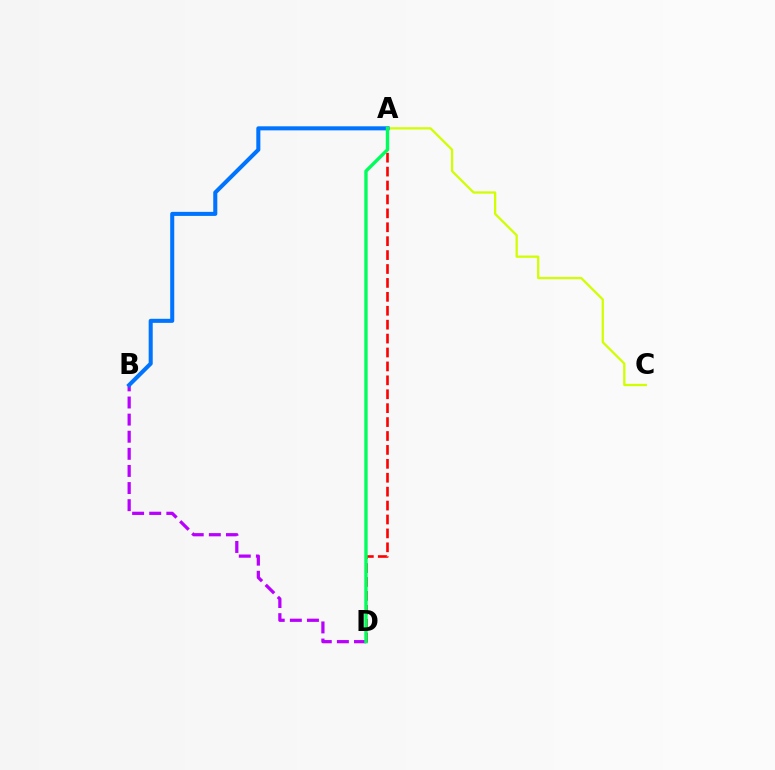{('A', 'D'): [{'color': '#ff0000', 'line_style': 'dashed', 'thickness': 1.89}, {'color': '#00ff5c', 'line_style': 'solid', 'thickness': 2.43}], ('A', 'C'): [{'color': '#d1ff00', 'line_style': 'solid', 'thickness': 1.63}], ('B', 'D'): [{'color': '#b900ff', 'line_style': 'dashed', 'thickness': 2.32}], ('A', 'B'): [{'color': '#0074ff', 'line_style': 'solid', 'thickness': 2.92}]}